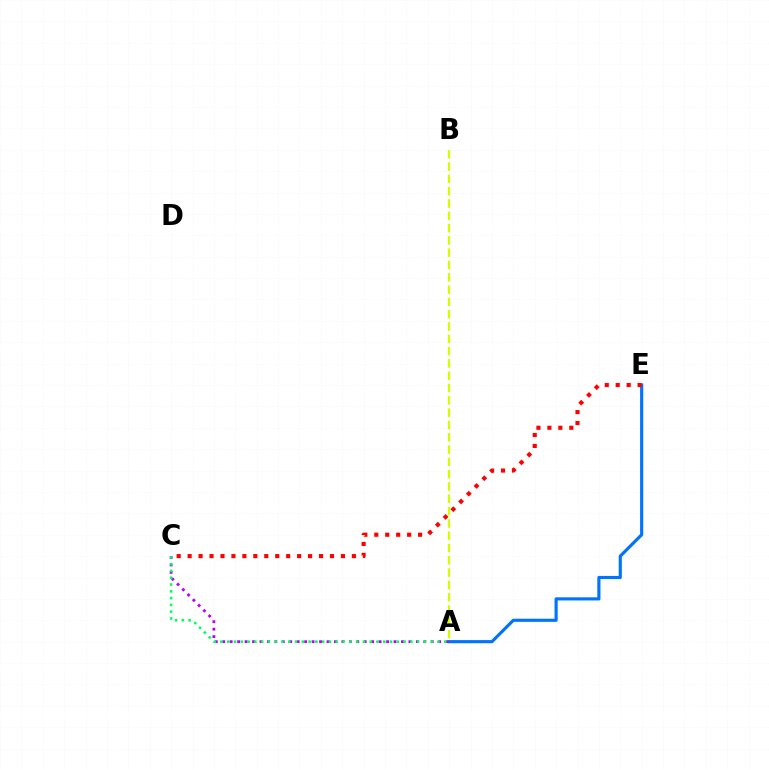{('A', 'B'): [{'color': '#d1ff00', 'line_style': 'dashed', 'thickness': 1.67}], ('A', 'E'): [{'color': '#0074ff', 'line_style': 'solid', 'thickness': 2.27}], ('A', 'C'): [{'color': '#b900ff', 'line_style': 'dotted', 'thickness': 2.02}, {'color': '#00ff5c', 'line_style': 'dotted', 'thickness': 1.84}], ('C', 'E'): [{'color': '#ff0000', 'line_style': 'dotted', 'thickness': 2.98}]}